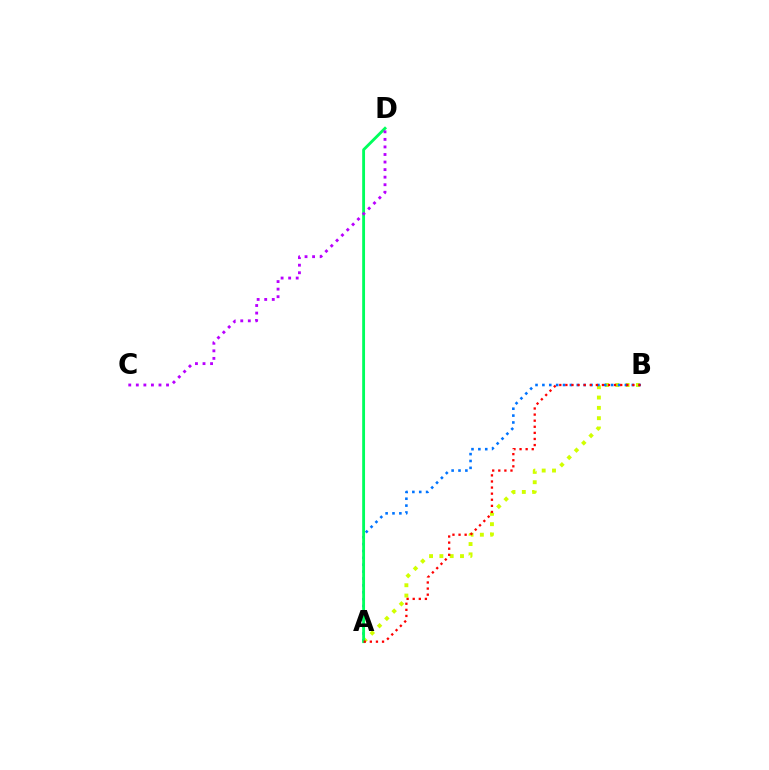{('A', 'B'): [{'color': '#d1ff00', 'line_style': 'dotted', 'thickness': 2.8}, {'color': '#0074ff', 'line_style': 'dotted', 'thickness': 1.87}, {'color': '#ff0000', 'line_style': 'dotted', 'thickness': 1.66}], ('A', 'D'): [{'color': '#00ff5c', 'line_style': 'solid', 'thickness': 2.05}], ('C', 'D'): [{'color': '#b900ff', 'line_style': 'dotted', 'thickness': 2.05}]}